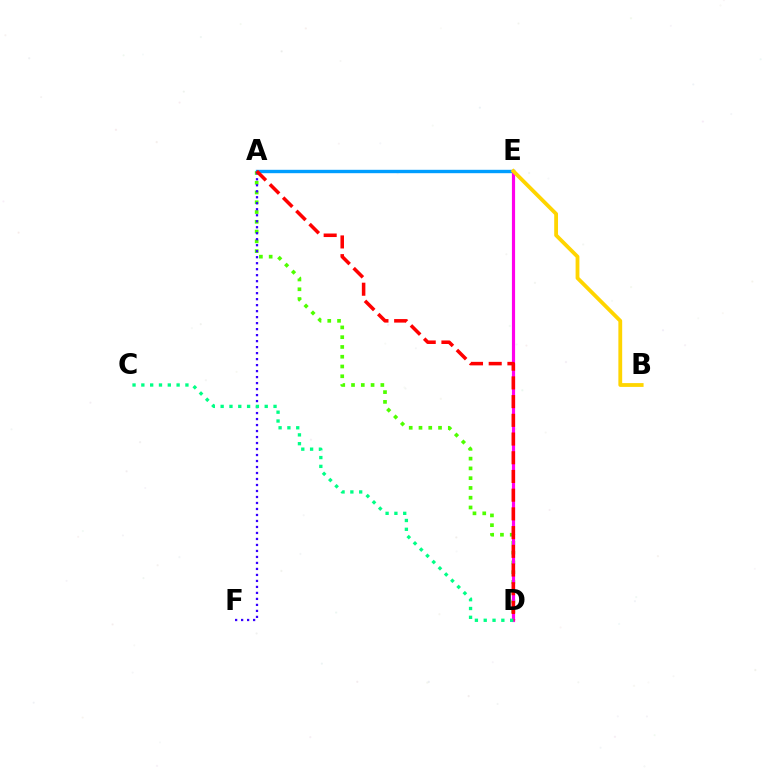{('A', 'D'): [{'color': '#4fff00', 'line_style': 'dotted', 'thickness': 2.65}, {'color': '#ff0000', 'line_style': 'dashed', 'thickness': 2.54}], ('A', 'F'): [{'color': '#3700ff', 'line_style': 'dotted', 'thickness': 1.63}], ('A', 'E'): [{'color': '#009eff', 'line_style': 'solid', 'thickness': 2.44}], ('D', 'E'): [{'color': '#ff00ed', 'line_style': 'solid', 'thickness': 2.28}], ('C', 'D'): [{'color': '#00ff86', 'line_style': 'dotted', 'thickness': 2.4}], ('B', 'E'): [{'color': '#ffd500', 'line_style': 'solid', 'thickness': 2.74}]}